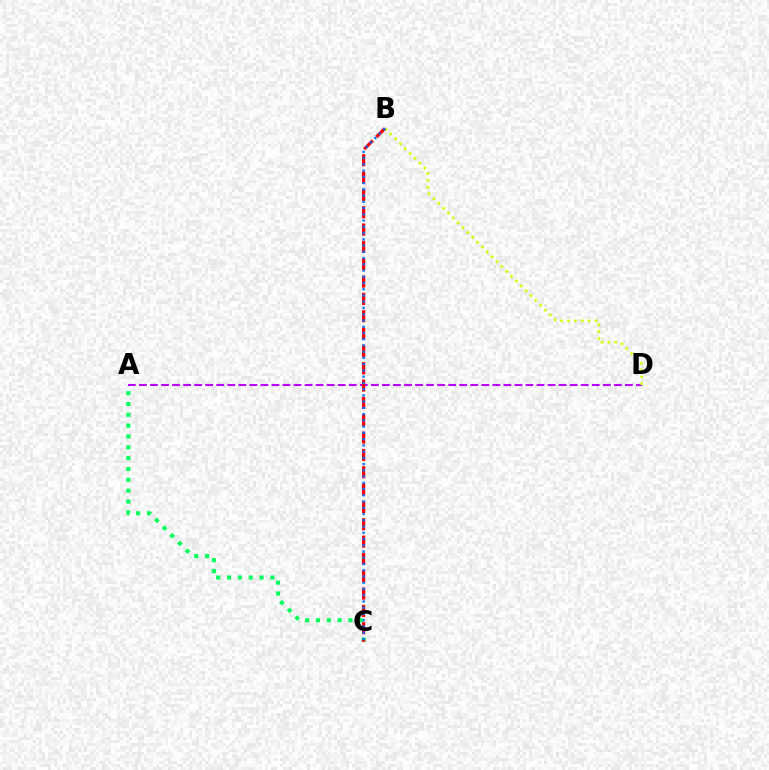{('A', 'D'): [{'color': '#b900ff', 'line_style': 'dashed', 'thickness': 1.5}], ('A', 'C'): [{'color': '#00ff5c', 'line_style': 'dotted', 'thickness': 2.94}], ('B', 'D'): [{'color': '#d1ff00', 'line_style': 'dotted', 'thickness': 1.86}], ('B', 'C'): [{'color': '#ff0000', 'line_style': 'dashed', 'thickness': 2.36}, {'color': '#0074ff', 'line_style': 'dotted', 'thickness': 1.7}]}